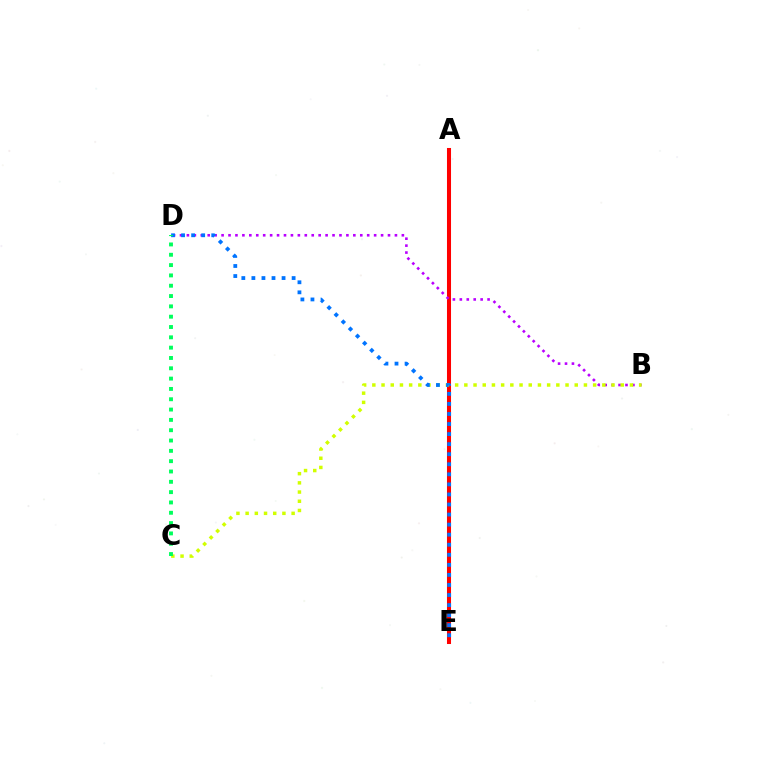{('A', 'E'): [{'color': '#ff0000', 'line_style': 'solid', 'thickness': 2.92}], ('B', 'D'): [{'color': '#b900ff', 'line_style': 'dotted', 'thickness': 1.88}], ('B', 'C'): [{'color': '#d1ff00', 'line_style': 'dotted', 'thickness': 2.5}], ('D', 'E'): [{'color': '#0074ff', 'line_style': 'dotted', 'thickness': 2.73}], ('C', 'D'): [{'color': '#00ff5c', 'line_style': 'dotted', 'thickness': 2.8}]}